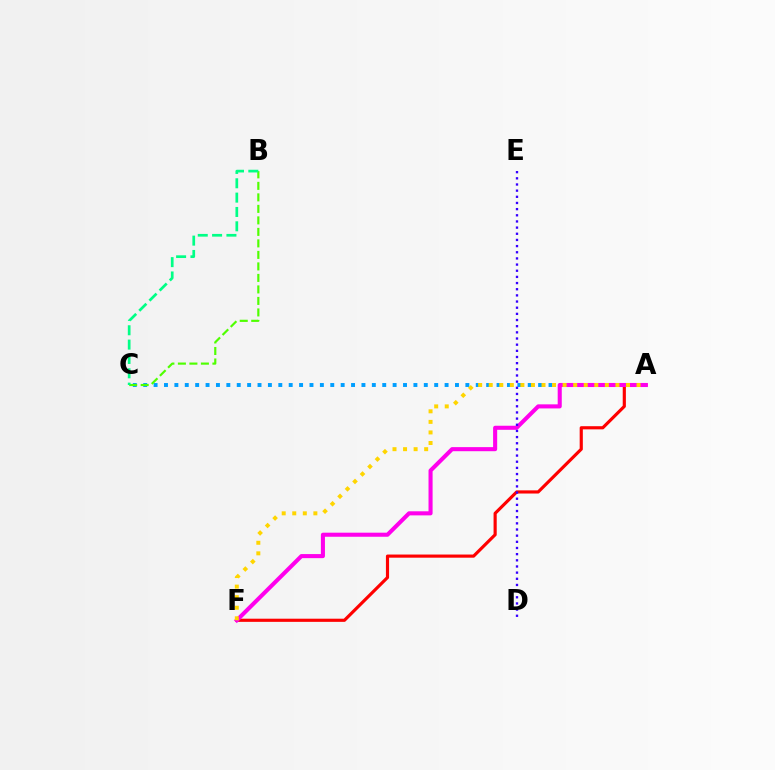{('A', 'C'): [{'color': '#009eff', 'line_style': 'dotted', 'thickness': 2.82}], ('A', 'F'): [{'color': '#ff0000', 'line_style': 'solid', 'thickness': 2.27}, {'color': '#ff00ed', 'line_style': 'solid', 'thickness': 2.93}, {'color': '#ffd500', 'line_style': 'dotted', 'thickness': 2.87}], ('D', 'E'): [{'color': '#3700ff', 'line_style': 'dotted', 'thickness': 1.67}], ('B', 'C'): [{'color': '#4fff00', 'line_style': 'dashed', 'thickness': 1.56}, {'color': '#00ff86', 'line_style': 'dashed', 'thickness': 1.95}]}